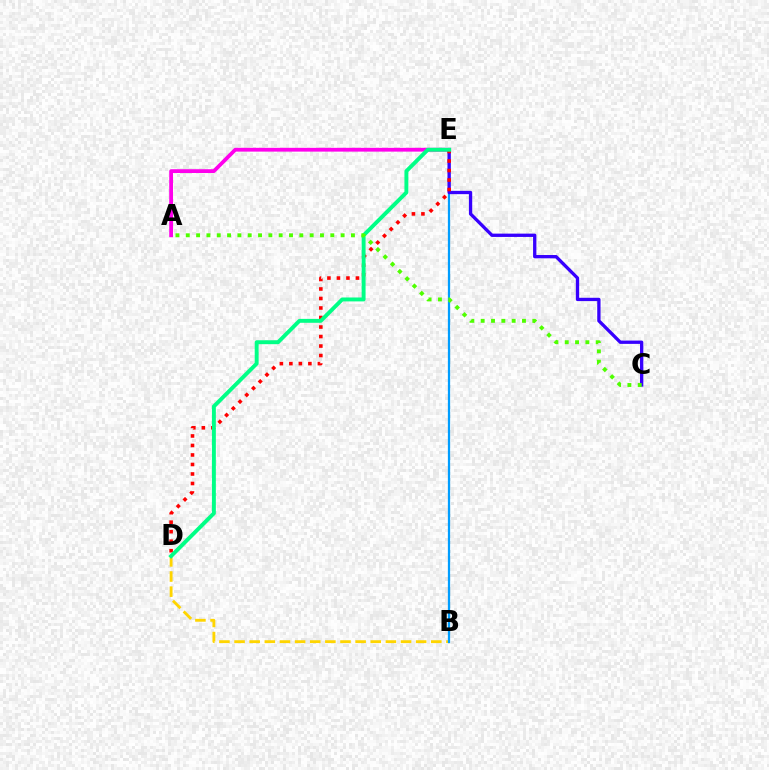{('B', 'D'): [{'color': '#ffd500', 'line_style': 'dashed', 'thickness': 2.06}], ('A', 'E'): [{'color': '#ff00ed', 'line_style': 'solid', 'thickness': 2.73}], ('B', 'E'): [{'color': '#009eff', 'line_style': 'solid', 'thickness': 1.63}], ('C', 'E'): [{'color': '#3700ff', 'line_style': 'solid', 'thickness': 2.38}], ('D', 'E'): [{'color': '#ff0000', 'line_style': 'dotted', 'thickness': 2.58}, {'color': '#00ff86', 'line_style': 'solid', 'thickness': 2.82}], ('A', 'C'): [{'color': '#4fff00', 'line_style': 'dotted', 'thickness': 2.8}]}